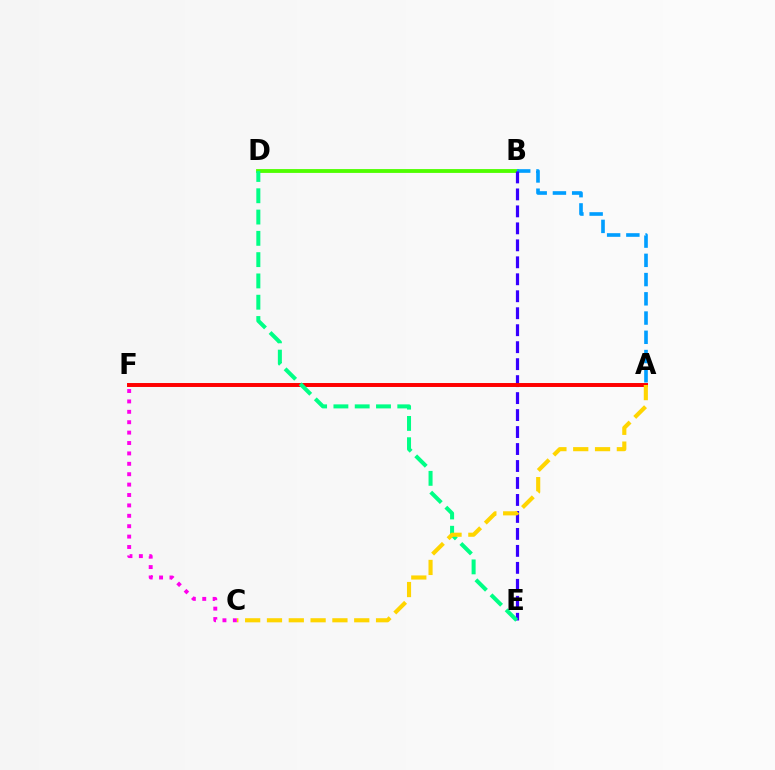{('B', 'D'): [{'color': '#4fff00', 'line_style': 'solid', 'thickness': 2.76}], ('A', 'B'): [{'color': '#009eff', 'line_style': 'dashed', 'thickness': 2.61}], ('B', 'E'): [{'color': '#3700ff', 'line_style': 'dashed', 'thickness': 2.31}], ('A', 'F'): [{'color': '#ff0000', 'line_style': 'solid', 'thickness': 2.84}], ('D', 'E'): [{'color': '#00ff86', 'line_style': 'dashed', 'thickness': 2.89}], ('A', 'C'): [{'color': '#ffd500', 'line_style': 'dashed', 'thickness': 2.96}], ('C', 'F'): [{'color': '#ff00ed', 'line_style': 'dotted', 'thickness': 2.83}]}